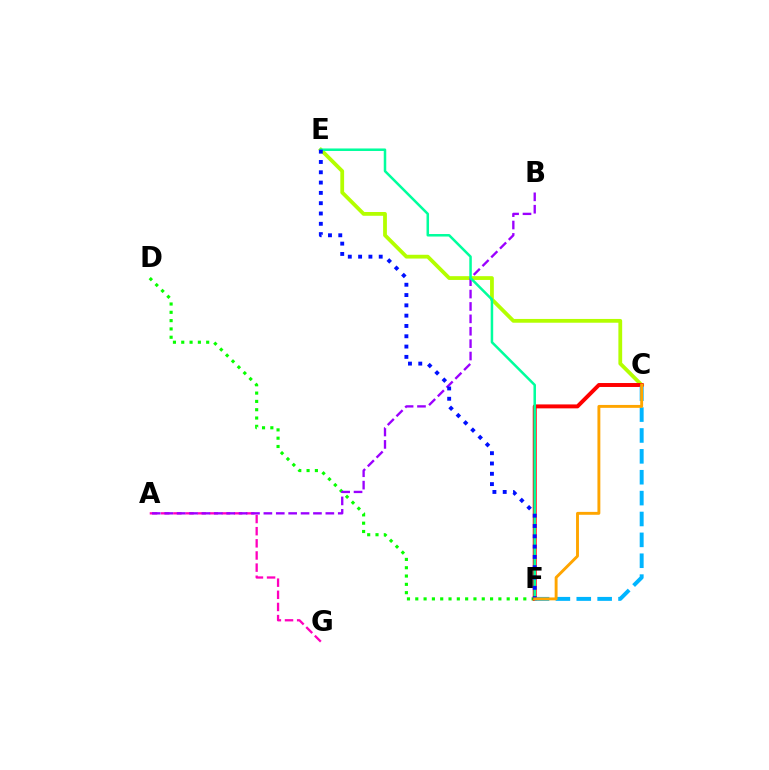{('C', 'E'): [{'color': '#b3ff00', 'line_style': 'solid', 'thickness': 2.72}], ('D', 'F'): [{'color': '#08ff00', 'line_style': 'dotted', 'thickness': 2.26}], ('C', 'F'): [{'color': '#ff0000', 'line_style': 'solid', 'thickness': 2.84}, {'color': '#00b5ff', 'line_style': 'dashed', 'thickness': 2.84}, {'color': '#ffa500', 'line_style': 'solid', 'thickness': 2.09}], ('A', 'G'): [{'color': '#ff00bd', 'line_style': 'dashed', 'thickness': 1.65}], ('A', 'B'): [{'color': '#9b00ff', 'line_style': 'dashed', 'thickness': 1.68}], ('E', 'F'): [{'color': '#00ff9d', 'line_style': 'solid', 'thickness': 1.81}, {'color': '#0010ff', 'line_style': 'dotted', 'thickness': 2.8}]}